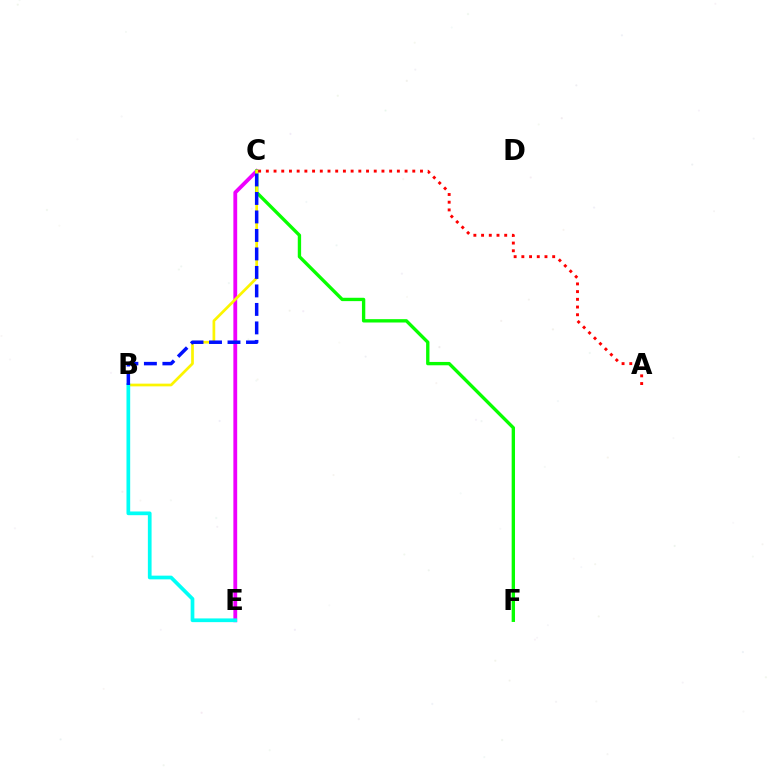{('C', 'E'): [{'color': '#ee00ff', 'line_style': 'solid', 'thickness': 2.74}], ('C', 'F'): [{'color': '#08ff00', 'line_style': 'solid', 'thickness': 2.41}], ('B', 'C'): [{'color': '#fcf500', 'line_style': 'solid', 'thickness': 1.95}, {'color': '#0010ff', 'line_style': 'dashed', 'thickness': 2.51}], ('B', 'E'): [{'color': '#00fff6', 'line_style': 'solid', 'thickness': 2.67}], ('A', 'C'): [{'color': '#ff0000', 'line_style': 'dotted', 'thickness': 2.09}]}